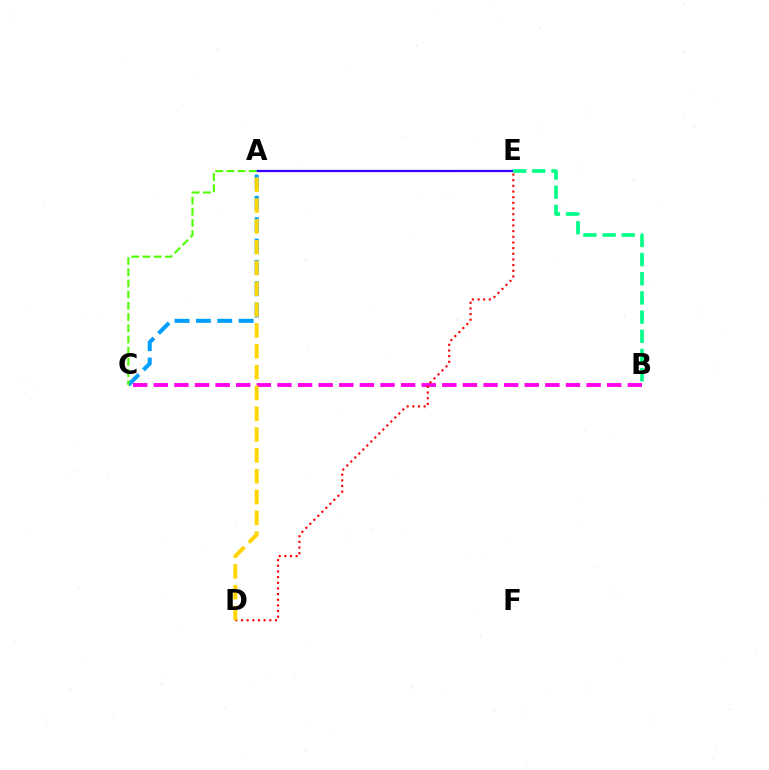{('A', 'E'): [{'color': '#3700ff', 'line_style': 'solid', 'thickness': 1.63}], ('A', 'C'): [{'color': '#009eff', 'line_style': 'dashed', 'thickness': 2.9}, {'color': '#4fff00', 'line_style': 'dashed', 'thickness': 1.52}], ('B', 'C'): [{'color': '#ff00ed', 'line_style': 'dashed', 'thickness': 2.8}], ('D', 'E'): [{'color': '#ff0000', 'line_style': 'dotted', 'thickness': 1.54}], ('A', 'D'): [{'color': '#ffd500', 'line_style': 'dashed', 'thickness': 2.83}], ('B', 'E'): [{'color': '#00ff86', 'line_style': 'dashed', 'thickness': 2.6}]}